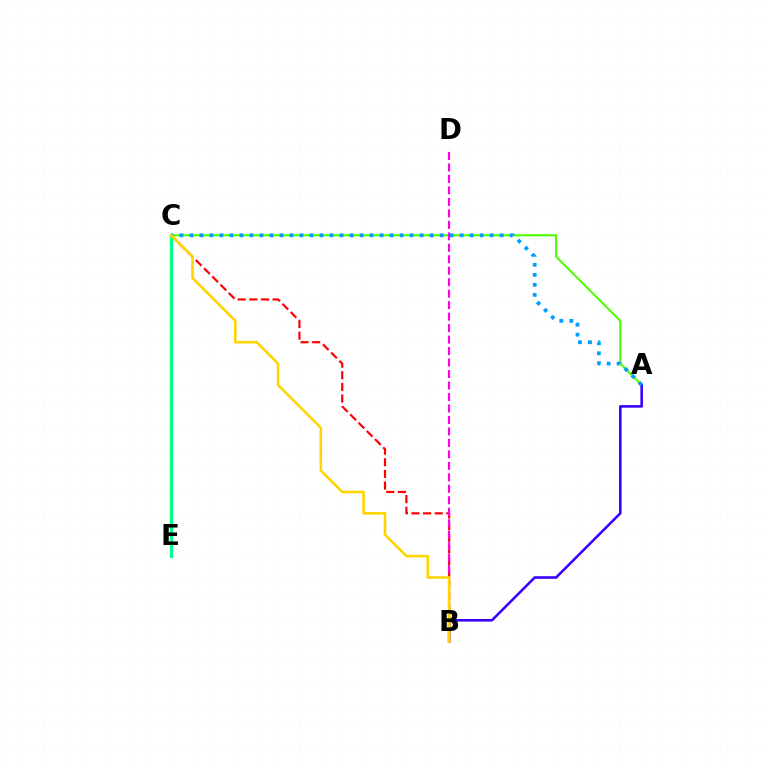{('A', 'C'): [{'color': '#4fff00', 'line_style': 'solid', 'thickness': 1.54}, {'color': '#009eff', 'line_style': 'dotted', 'thickness': 2.72}], ('A', 'B'): [{'color': '#3700ff', 'line_style': 'solid', 'thickness': 1.85}], ('B', 'C'): [{'color': '#ff0000', 'line_style': 'dashed', 'thickness': 1.58}, {'color': '#ffd500', 'line_style': 'solid', 'thickness': 1.85}], ('B', 'D'): [{'color': '#ff00ed', 'line_style': 'dashed', 'thickness': 1.56}], ('C', 'E'): [{'color': '#00ff86', 'line_style': 'solid', 'thickness': 2.28}]}